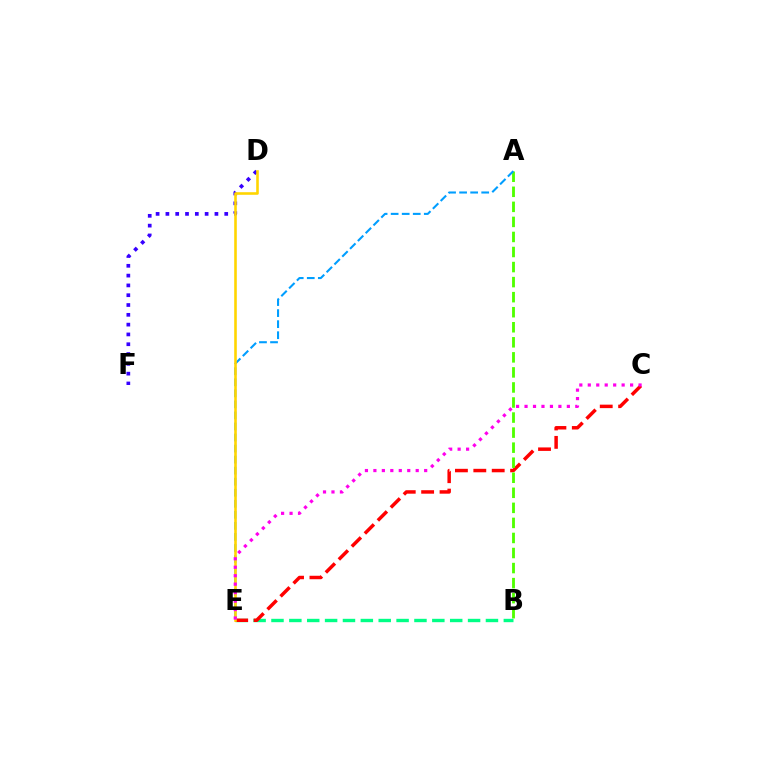{('B', 'E'): [{'color': '#00ff86', 'line_style': 'dashed', 'thickness': 2.43}], ('D', 'F'): [{'color': '#3700ff', 'line_style': 'dotted', 'thickness': 2.66}], ('C', 'E'): [{'color': '#ff0000', 'line_style': 'dashed', 'thickness': 2.5}, {'color': '#ff00ed', 'line_style': 'dotted', 'thickness': 2.3}], ('A', 'B'): [{'color': '#4fff00', 'line_style': 'dashed', 'thickness': 2.04}], ('A', 'E'): [{'color': '#009eff', 'line_style': 'dashed', 'thickness': 1.5}], ('D', 'E'): [{'color': '#ffd500', 'line_style': 'solid', 'thickness': 1.87}]}